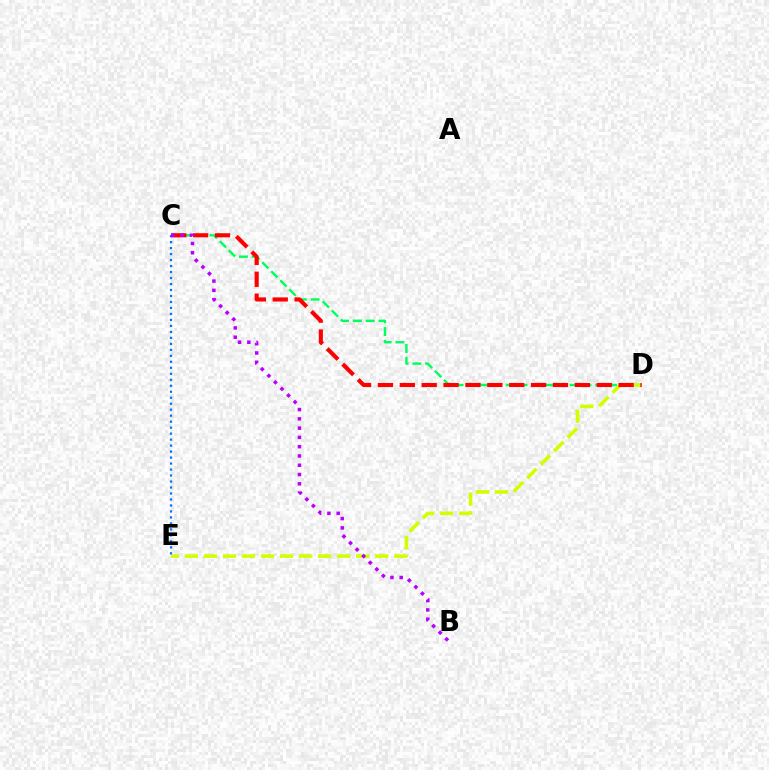{('C', 'D'): [{'color': '#00ff5c', 'line_style': 'dashed', 'thickness': 1.74}, {'color': '#ff0000', 'line_style': 'dashed', 'thickness': 2.97}], ('D', 'E'): [{'color': '#d1ff00', 'line_style': 'dashed', 'thickness': 2.59}], ('C', 'E'): [{'color': '#0074ff', 'line_style': 'dotted', 'thickness': 1.63}], ('B', 'C'): [{'color': '#b900ff', 'line_style': 'dotted', 'thickness': 2.52}]}